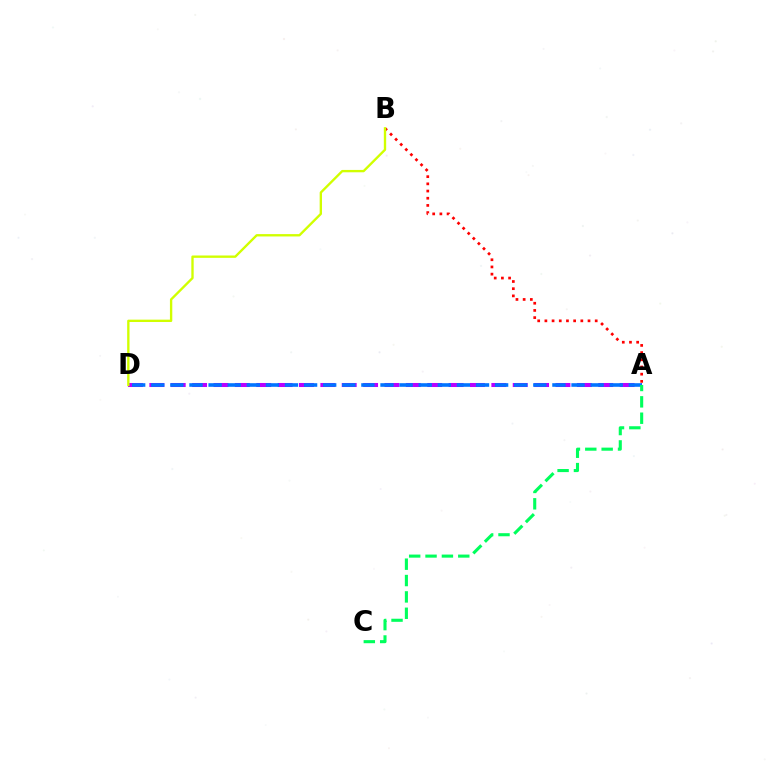{('A', 'D'): [{'color': '#b900ff', 'line_style': 'dashed', 'thickness': 2.9}, {'color': '#0074ff', 'line_style': 'dashed', 'thickness': 2.59}], ('A', 'B'): [{'color': '#ff0000', 'line_style': 'dotted', 'thickness': 1.95}], ('A', 'C'): [{'color': '#00ff5c', 'line_style': 'dashed', 'thickness': 2.22}], ('B', 'D'): [{'color': '#d1ff00', 'line_style': 'solid', 'thickness': 1.69}]}